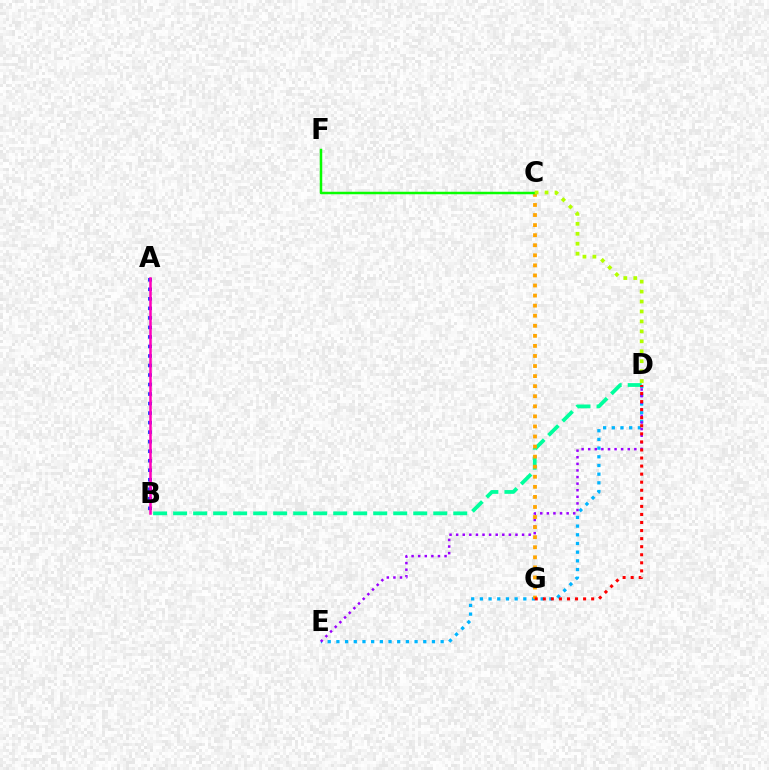{('D', 'E'): [{'color': '#00b5ff', 'line_style': 'dotted', 'thickness': 2.36}, {'color': '#9b00ff', 'line_style': 'dotted', 'thickness': 1.79}], ('B', 'D'): [{'color': '#00ff9d', 'line_style': 'dashed', 'thickness': 2.72}], ('A', 'B'): [{'color': '#0010ff', 'line_style': 'dotted', 'thickness': 2.59}, {'color': '#ff00bd', 'line_style': 'solid', 'thickness': 1.82}], ('C', 'G'): [{'color': '#ffa500', 'line_style': 'dotted', 'thickness': 2.74}], ('D', 'G'): [{'color': '#ff0000', 'line_style': 'dotted', 'thickness': 2.19}], ('C', 'F'): [{'color': '#08ff00', 'line_style': 'solid', 'thickness': 1.79}], ('C', 'D'): [{'color': '#b3ff00', 'line_style': 'dotted', 'thickness': 2.7}]}